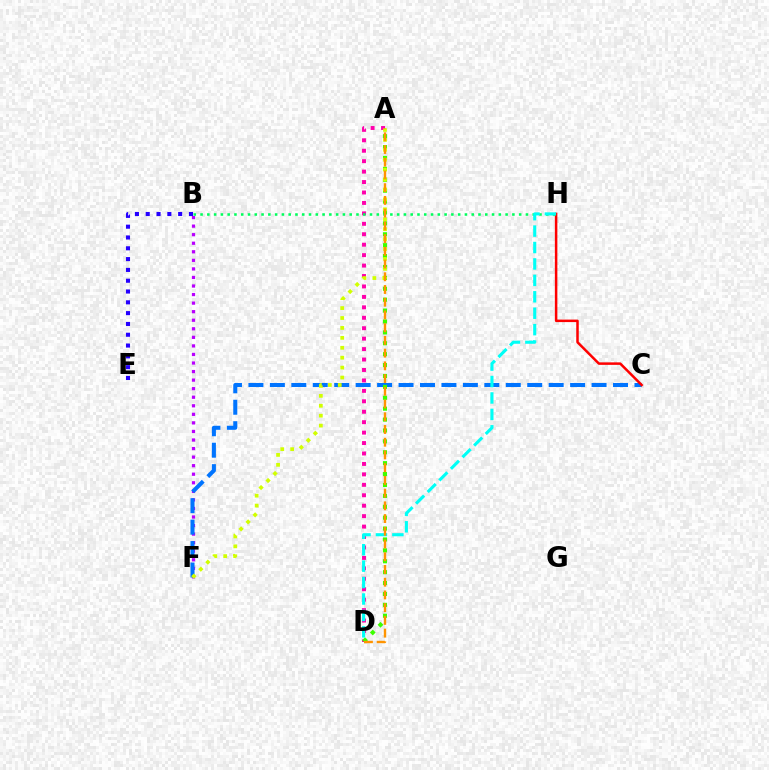{('B', 'F'): [{'color': '#b900ff', 'line_style': 'dotted', 'thickness': 2.32}], ('C', 'F'): [{'color': '#0074ff', 'line_style': 'dashed', 'thickness': 2.91}], ('C', 'H'): [{'color': '#ff0000', 'line_style': 'solid', 'thickness': 1.8}], ('A', 'D'): [{'color': '#ff00ac', 'line_style': 'dotted', 'thickness': 2.84}, {'color': '#3dff00', 'line_style': 'dotted', 'thickness': 2.96}, {'color': '#ff9400', 'line_style': 'dashed', 'thickness': 1.73}], ('B', 'H'): [{'color': '#00ff5c', 'line_style': 'dotted', 'thickness': 1.84}], ('D', 'H'): [{'color': '#00fff6', 'line_style': 'dashed', 'thickness': 2.23}], ('A', 'F'): [{'color': '#d1ff00', 'line_style': 'dotted', 'thickness': 2.7}], ('B', 'E'): [{'color': '#2500ff', 'line_style': 'dotted', 'thickness': 2.94}]}